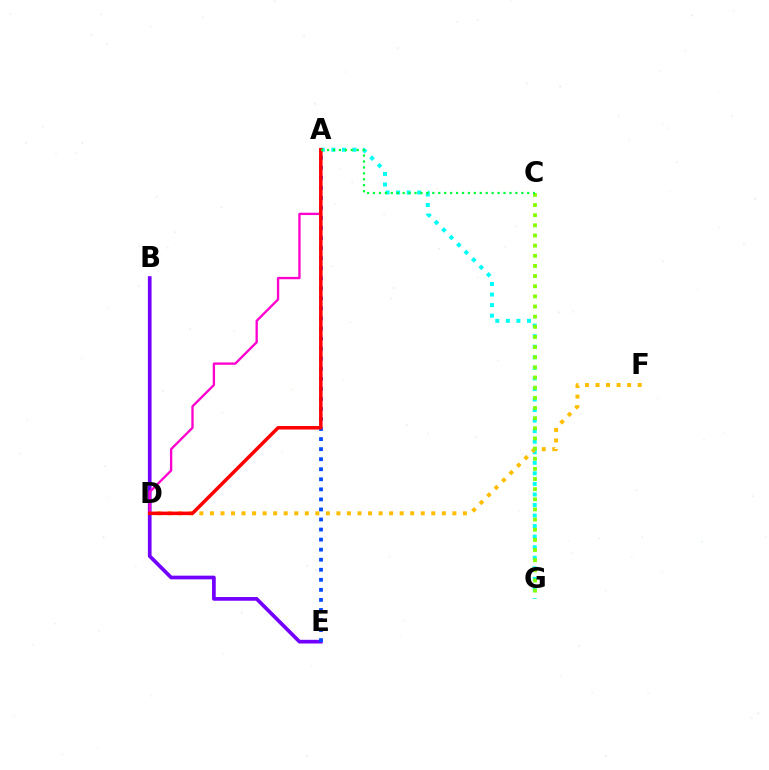{('A', 'G'): [{'color': '#00fff6', 'line_style': 'dotted', 'thickness': 2.87}], ('D', 'F'): [{'color': '#ffbd00', 'line_style': 'dotted', 'thickness': 2.86}], ('B', 'E'): [{'color': '#7200ff', 'line_style': 'solid', 'thickness': 2.66}], ('C', 'G'): [{'color': '#84ff00', 'line_style': 'dotted', 'thickness': 2.76}], ('A', 'E'): [{'color': '#004bff', 'line_style': 'dotted', 'thickness': 2.73}], ('A', 'D'): [{'color': '#ff00cf', 'line_style': 'solid', 'thickness': 1.68}, {'color': '#ff0000', 'line_style': 'solid', 'thickness': 2.53}], ('A', 'C'): [{'color': '#00ff39', 'line_style': 'dotted', 'thickness': 1.61}]}